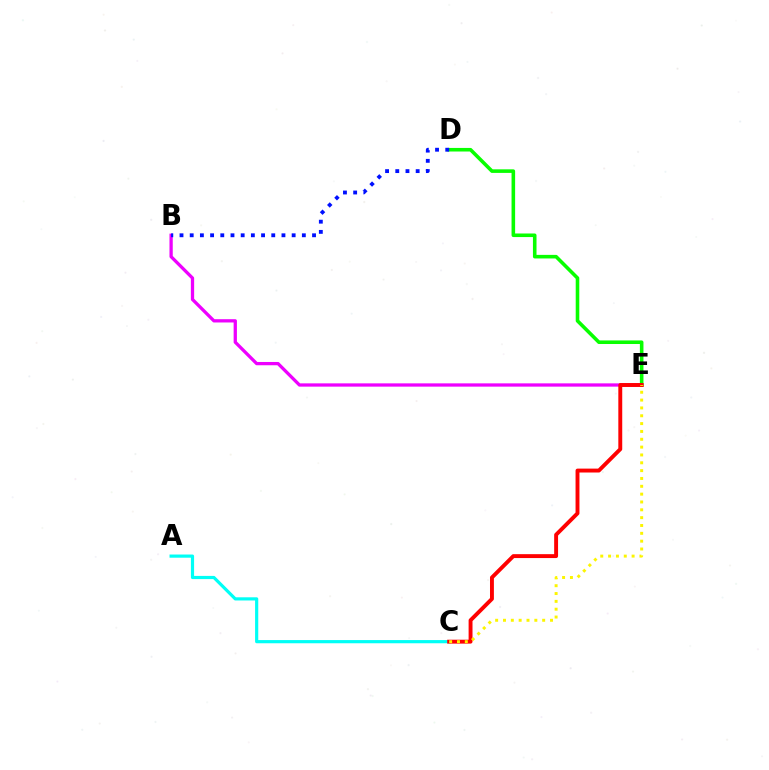{('A', 'C'): [{'color': '#00fff6', 'line_style': 'solid', 'thickness': 2.29}], ('B', 'E'): [{'color': '#ee00ff', 'line_style': 'solid', 'thickness': 2.36}], ('D', 'E'): [{'color': '#08ff00', 'line_style': 'solid', 'thickness': 2.58}], ('C', 'E'): [{'color': '#ff0000', 'line_style': 'solid', 'thickness': 2.81}, {'color': '#fcf500', 'line_style': 'dotted', 'thickness': 2.13}], ('B', 'D'): [{'color': '#0010ff', 'line_style': 'dotted', 'thickness': 2.77}]}